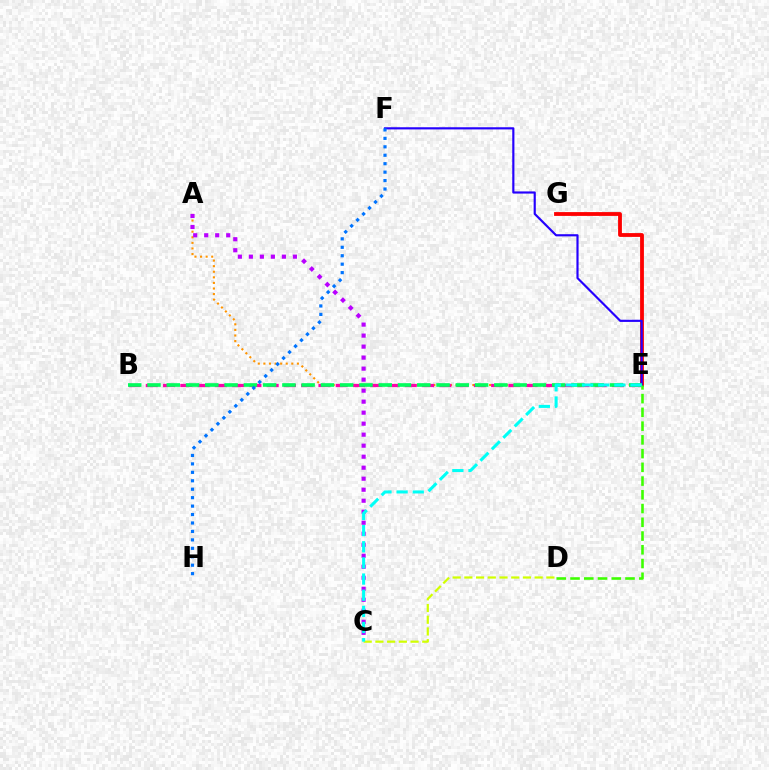{('E', 'G'): [{'color': '#ff0000', 'line_style': 'solid', 'thickness': 2.74}], ('A', 'E'): [{'color': '#ff9400', 'line_style': 'dotted', 'thickness': 1.52}], ('E', 'F'): [{'color': '#2500ff', 'line_style': 'solid', 'thickness': 1.56}], ('B', 'E'): [{'color': '#ff00ac', 'line_style': 'dashed', 'thickness': 2.35}, {'color': '#00ff5c', 'line_style': 'dashed', 'thickness': 2.62}], ('D', 'E'): [{'color': '#3dff00', 'line_style': 'dashed', 'thickness': 1.87}], ('C', 'D'): [{'color': '#d1ff00', 'line_style': 'dashed', 'thickness': 1.59}], ('F', 'H'): [{'color': '#0074ff', 'line_style': 'dotted', 'thickness': 2.29}], ('A', 'C'): [{'color': '#b900ff', 'line_style': 'dotted', 'thickness': 2.99}], ('C', 'E'): [{'color': '#00fff6', 'line_style': 'dashed', 'thickness': 2.19}]}